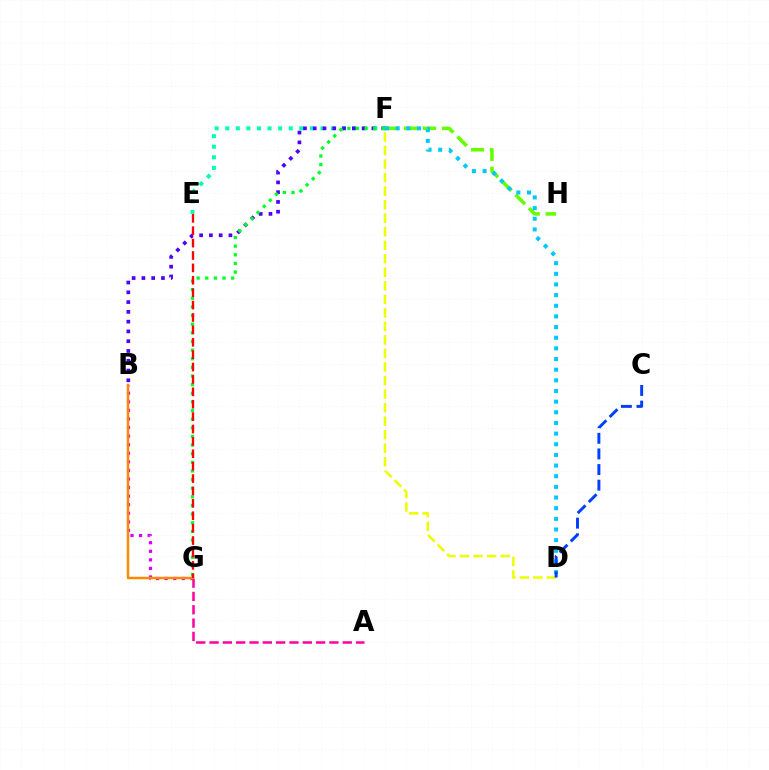{('A', 'G'): [{'color': '#ff00a0', 'line_style': 'dashed', 'thickness': 1.81}], ('F', 'H'): [{'color': '#66ff00', 'line_style': 'dashed', 'thickness': 2.58}], ('E', 'F'): [{'color': '#00ffaf', 'line_style': 'dotted', 'thickness': 2.87}], ('B', 'G'): [{'color': '#d600ff', 'line_style': 'dotted', 'thickness': 2.33}, {'color': '#ff8800', 'line_style': 'solid', 'thickness': 1.78}], ('B', 'F'): [{'color': '#4f00ff', 'line_style': 'dotted', 'thickness': 2.66}], ('D', 'F'): [{'color': '#00c7ff', 'line_style': 'dotted', 'thickness': 2.89}, {'color': '#eeff00', 'line_style': 'dashed', 'thickness': 1.84}], ('F', 'G'): [{'color': '#00ff27', 'line_style': 'dotted', 'thickness': 2.35}], ('E', 'G'): [{'color': '#ff0000', 'line_style': 'dashed', 'thickness': 1.68}], ('C', 'D'): [{'color': '#003fff', 'line_style': 'dashed', 'thickness': 2.12}]}